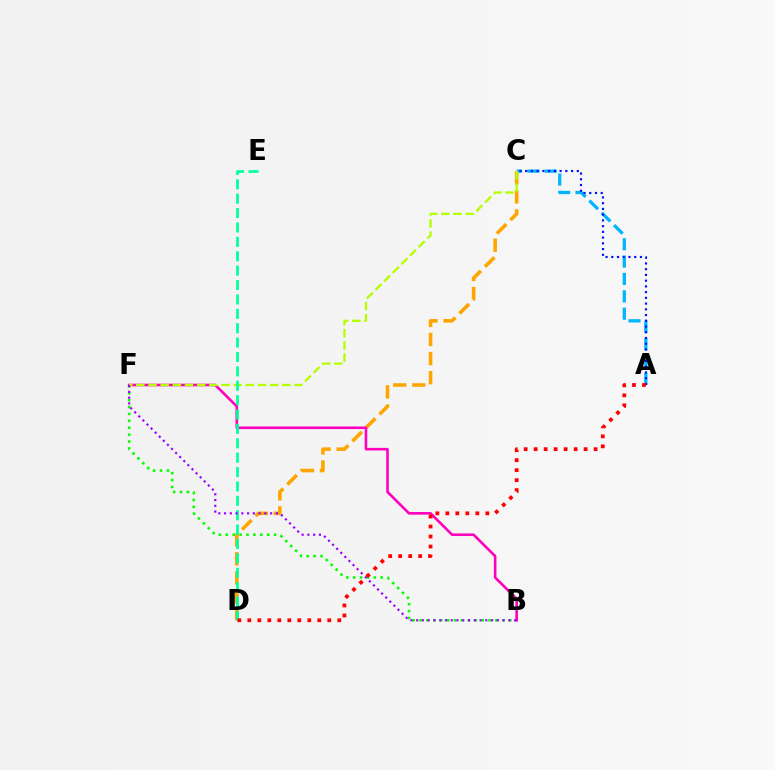{('A', 'C'): [{'color': '#00b5ff', 'line_style': 'dashed', 'thickness': 2.36}, {'color': '#0010ff', 'line_style': 'dotted', 'thickness': 1.56}], ('B', 'F'): [{'color': '#08ff00', 'line_style': 'dotted', 'thickness': 1.88}, {'color': '#ff00bd', 'line_style': 'solid', 'thickness': 1.87}, {'color': '#9b00ff', 'line_style': 'dotted', 'thickness': 1.57}], ('C', 'D'): [{'color': '#ffa500', 'line_style': 'dashed', 'thickness': 2.59}], ('C', 'F'): [{'color': '#b3ff00', 'line_style': 'dashed', 'thickness': 1.65}], ('D', 'E'): [{'color': '#00ff9d', 'line_style': 'dashed', 'thickness': 1.95}], ('A', 'D'): [{'color': '#ff0000', 'line_style': 'dotted', 'thickness': 2.72}]}